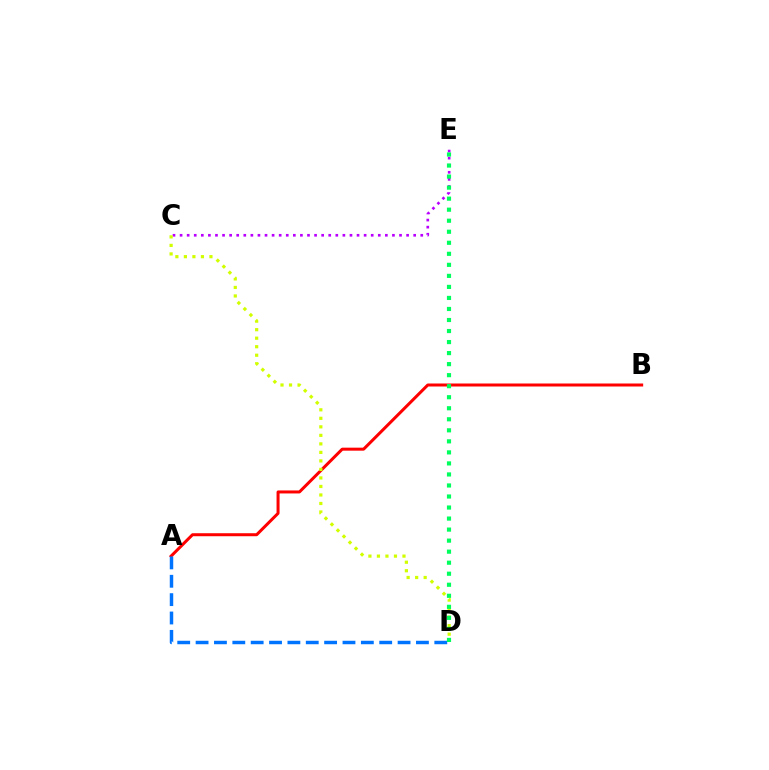{('A', 'B'): [{'color': '#ff0000', 'line_style': 'solid', 'thickness': 2.17}], ('C', 'E'): [{'color': '#b900ff', 'line_style': 'dotted', 'thickness': 1.92}], ('C', 'D'): [{'color': '#d1ff00', 'line_style': 'dotted', 'thickness': 2.31}], ('A', 'D'): [{'color': '#0074ff', 'line_style': 'dashed', 'thickness': 2.49}], ('D', 'E'): [{'color': '#00ff5c', 'line_style': 'dotted', 'thickness': 3.0}]}